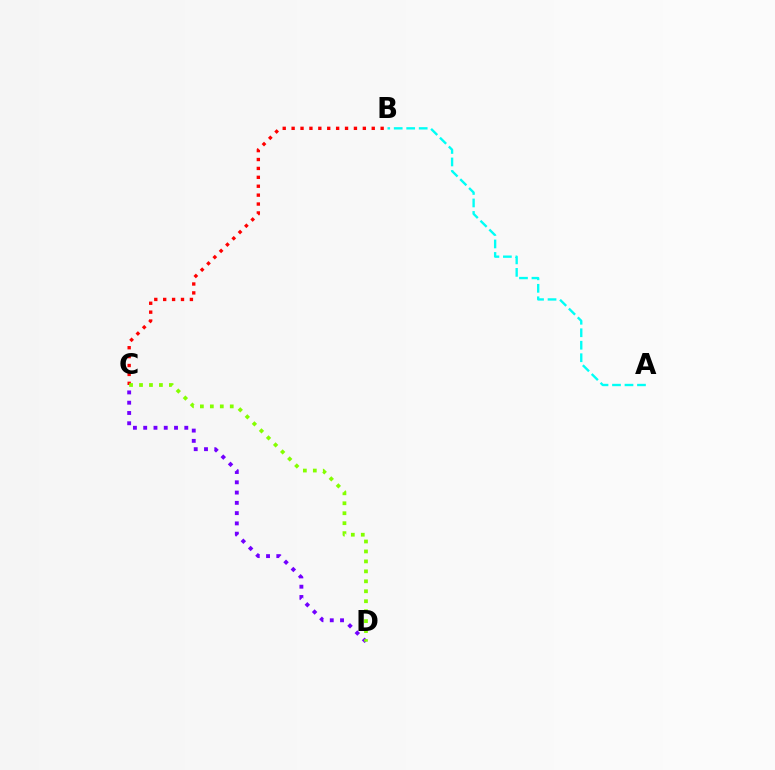{('C', 'D'): [{'color': '#7200ff', 'line_style': 'dotted', 'thickness': 2.79}, {'color': '#84ff00', 'line_style': 'dotted', 'thickness': 2.71}], ('A', 'B'): [{'color': '#00fff6', 'line_style': 'dashed', 'thickness': 1.7}], ('B', 'C'): [{'color': '#ff0000', 'line_style': 'dotted', 'thickness': 2.42}]}